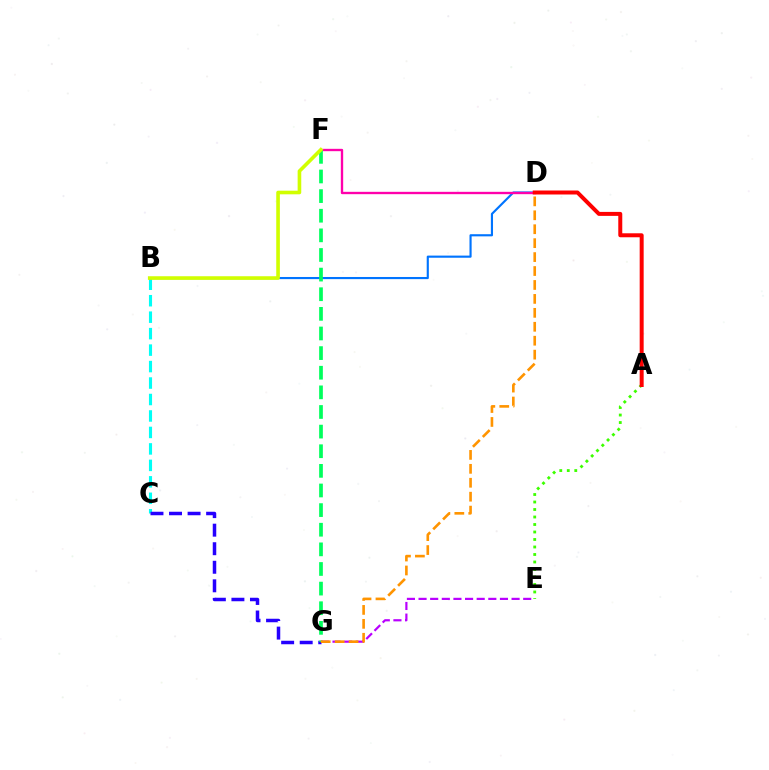{('B', 'C'): [{'color': '#00fff6', 'line_style': 'dashed', 'thickness': 2.24}], ('C', 'G'): [{'color': '#2500ff', 'line_style': 'dashed', 'thickness': 2.52}], ('A', 'E'): [{'color': '#3dff00', 'line_style': 'dotted', 'thickness': 2.04}], ('B', 'D'): [{'color': '#0074ff', 'line_style': 'solid', 'thickness': 1.54}], ('E', 'G'): [{'color': '#b900ff', 'line_style': 'dashed', 'thickness': 1.58}], ('D', 'F'): [{'color': '#ff00ac', 'line_style': 'solid', 'thickness': 1.69}], ('F', 'G'): [{'color': '#00ff5c', 'line_style': 'dashed', 'thickness': 2.67}], ('A', 'D'): [{'color': '#ff0000', 'line_style': 'solid', 'thickness': 2.87}], ('D', 'G'): [{'color': '#ff9400', 'line_style': 'dashed', 'thickness': 1.89}], ('B', 'F'): [{'color': '#d1ff00', 'line_style': 'solid', 'thickness': 2.61}]}